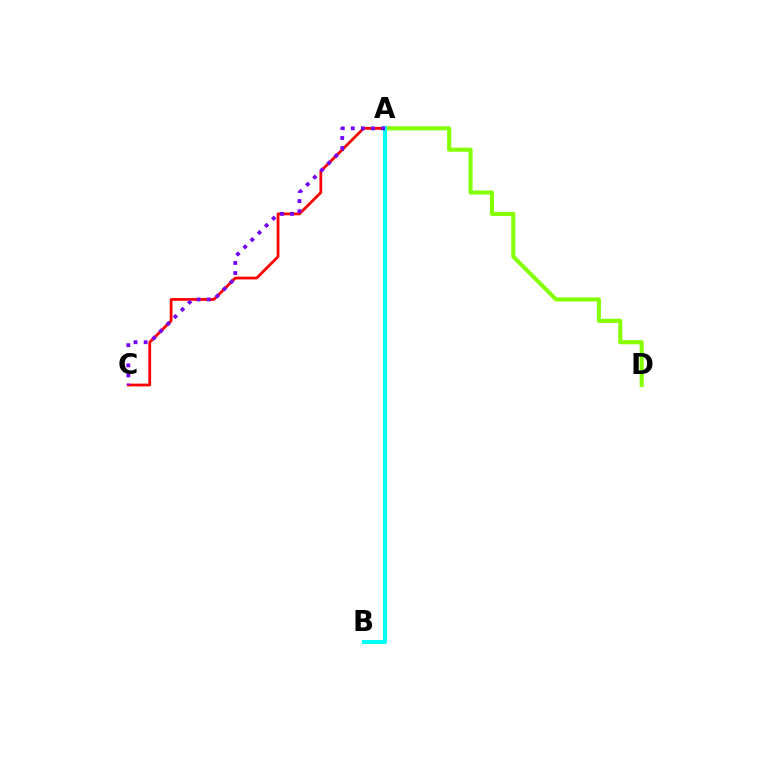{('A', 'C'): [{'color': '#ff0000', 'line_style': 'solid', 'thickness': 2.0}, {'color': '#7200ff', 'line_style': 'dotted', 'thickness': 2.74}], ('A', 'D'): [{'color': '#84ff00', 'line_style': 'solid', 'thickness': 2.94}], ('A', 'B'): [{'color': '#00fff6', 'line_style': 'solid', 'thickness': 2.93}]}